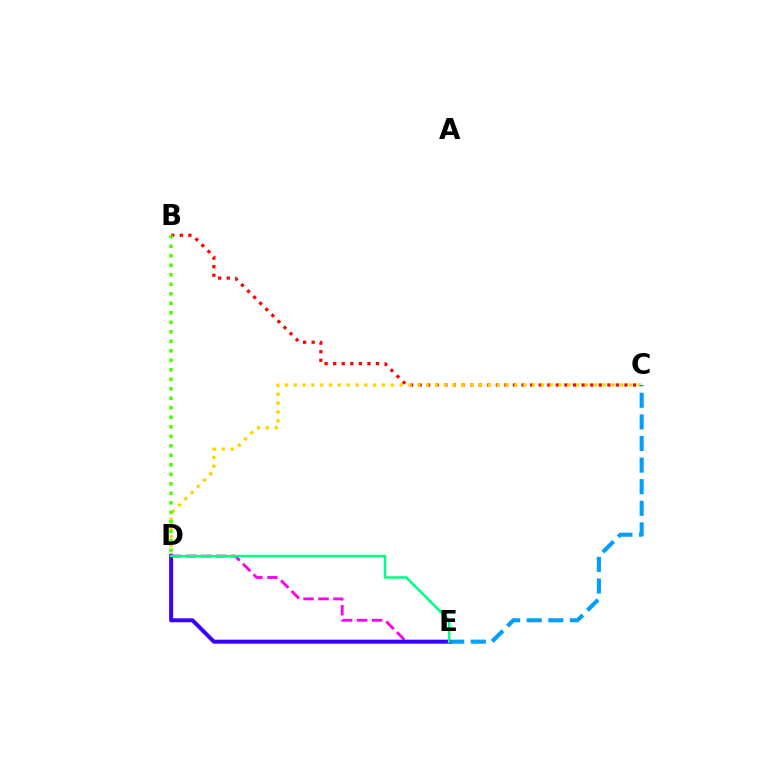{('B', 'C'): [{'color': '#ff0000', 'line_style': 'dotted', 'thickness': 2.33}], ('C', 'D'): [{'color': '#ffd500', 'line_style': 'dotted', 'thickness': 2.4}], ('C', 'E'): [{'color': '#009eff', 'line_style': 'dashed', 'thickness': 2.93}], ('D', 'E'): [{'color': '#ff00ed', 'line_style': 'dashed', 'thickness': 2.04}, {'color': '#3700ff', 'line_style': 'solid', 'thickness': 2.87}, {'color': '#00ff86', 'line_style': 'solid', 'thickness': 1.84}], ('B', 'D'): [{'color': '#4fff00', 'line_style': 'dotted', 'thickness': 2.58}]}